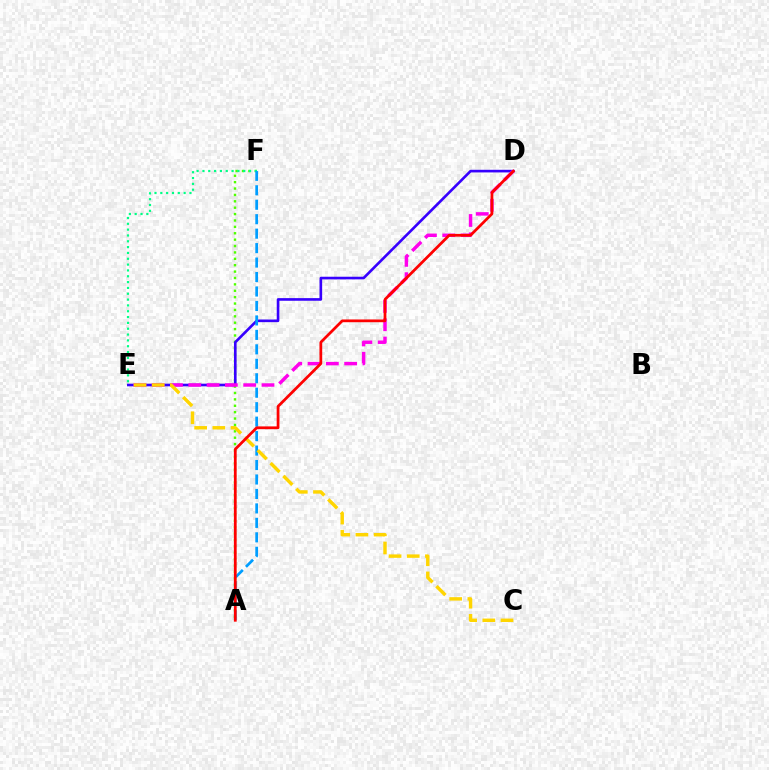{('A', 'F'): [{'color': '#4fff00', 'line_style': 'dotted', 'thickness': 1.74}, {'color': '#009eff', 'line_style': 'dashed', 'thickness': 1.96}], ('D', 'E'): [{'color': '#3700ff', 'line_style': 'solid', 'thickness': 1.9}, {'color': '#ff00ed', 'line_style': 'dashed', 'thickness': 2.49}], ('E', 'F'): [{'color': '#00ff86', 'line_style': 'dotted', 'thickness': 1.58}], ('C', 'E'): [{'color': '#ffd500', 'line_style': 'dashed', 'thickness': 2.47}], ('A', 'D'): [{'color': '#ff0000', 'line_style': 'solid', 'thickness': 1.98}]}